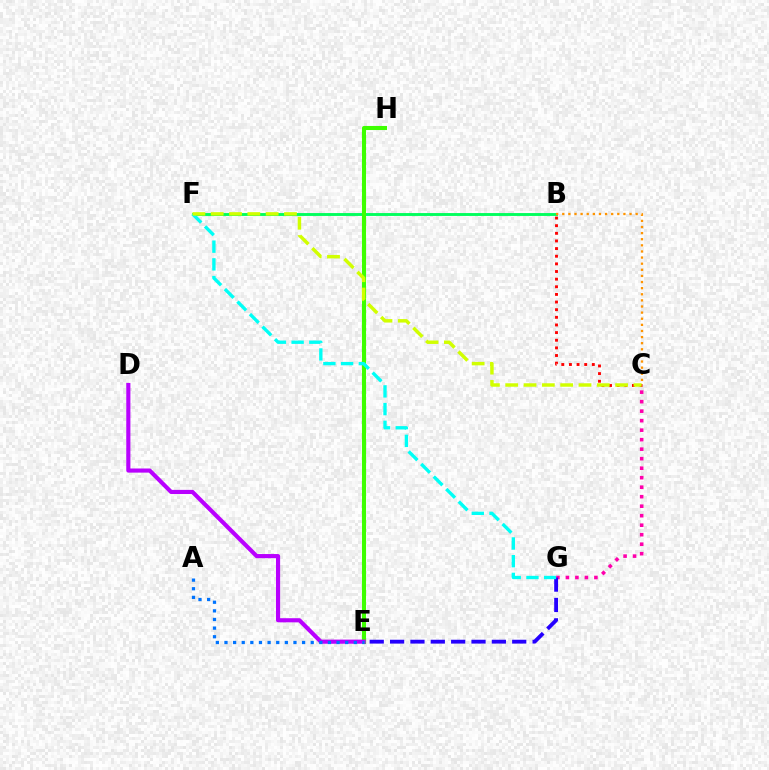{('B', 'F'): [{'color': '#00ff5c', 'line_style': 'solid', 'thickness': 2.08}], ('B', 'C'): [{'color': '#ff0000', 'line_style': 'dotted', 'thickness': 2.07}, {'color': '#ff9400', 'line_style': 'dotted', 'thickness': 1.66}], ('E', 'H'): [{'color': '#3dff00', 'line_style': 'solid', 'thickness': 2.94}], ('C', 'G'): [{'color': '#ff00ac', 'line_style': 'dotted', 'thickness': 2.58}], ('D', 'E'): [{'color': '#b900ff', 'line_style': 'solid', 'thickness': 2.98}], ('E', 'G'): [{'color': '#2500ff', 'line_style': 'dashed', 'thickness': 2.77}], ('F', 'G'): [{'color': '#00fff6', 'line_style': 'dashed', 'thickness': 2.41}], ('C', 'F'): [{'color': '#d1ff00', 'line_style': 'dashed', 'thickness': 2.49}], ('A', 'E'): [{'color': '#0074ff', 'line_style': 'dotted', 'thickness': 2.34}]}